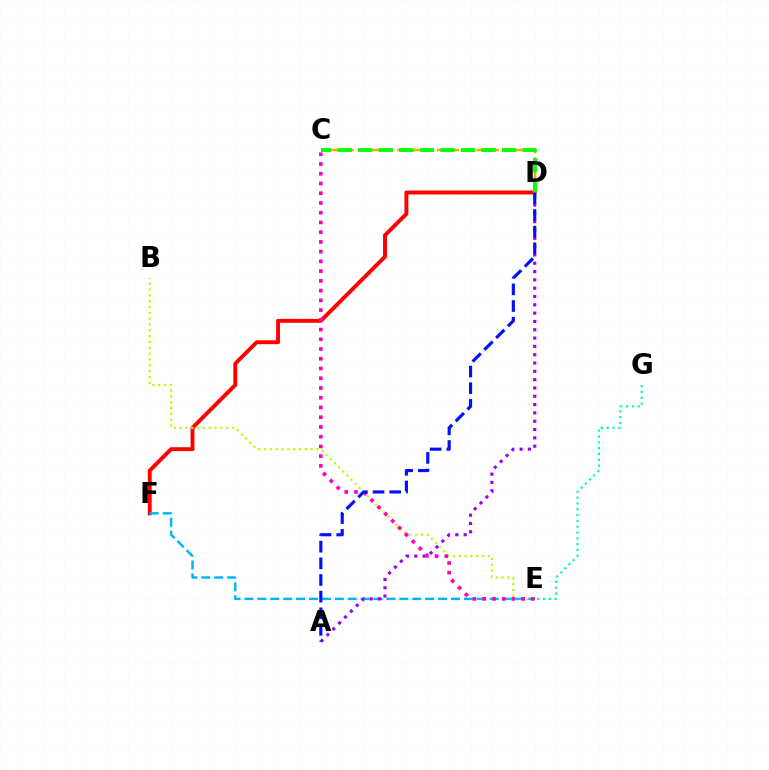{('D', 'F'): [{'color': '#ff0000', 'line_style': 'solid', 'thickness': 2.81}], ('B', 'E'): [{'color': '#b3ff00', 'line_style': 'dotted', 'thickness': 1.58}], ('C', 'D'): [{'color': '#ffa500', 'line_style': 'dashed', 'thickness': 1.79}, {'color': '#08ff00', 'line_style': 'dashed', 'thickness': 2.79}], ('E', 'F'): [{'color': '#00b5ff', 'line_style': 'dashed', 'thickness': 1.75}], ('A', 'D'): [{'color': '#9b00ff', 'line_style': 'dotted', 'thickness': 2.26}, {'color': '#0010ff', 'line_style': 'dashed', 'thickness': 2.26}], ('E', 'G'): [{'color': '#00ff9d', 'line_style': 'dotted', 'thickness': 1.58}], ('C', 'E'): [{'color': '#ff00bd', 'line_style': 'dotted', 'thickness': 2.65}]}